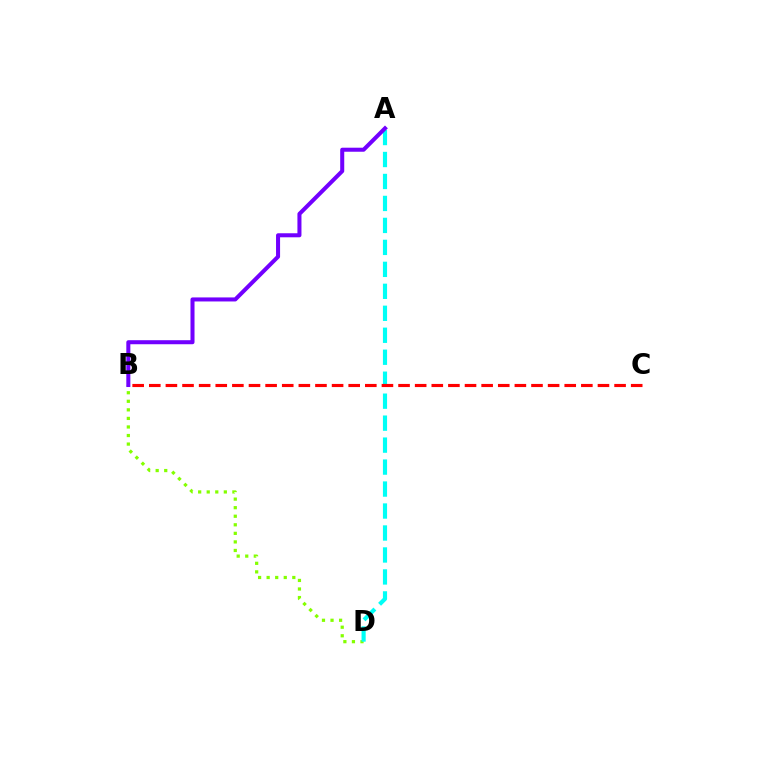{('B', 'D'): [{'color': '#84ff00', 'line_style': 'dotted', 'thickness': 2.33}], ('A', 'D'): [{'color': '#00fff6', 'line_style': 'dashed', 'thickness': 2.98}], ('A', 'B'): [{'color': '#7200ff', 'line_style': 'solid', 'thickness': 2.91}], ('B', 'C'): [{'color': '#ff0000', 'line_style': 'dashed', 'thickness': 2.26}]}